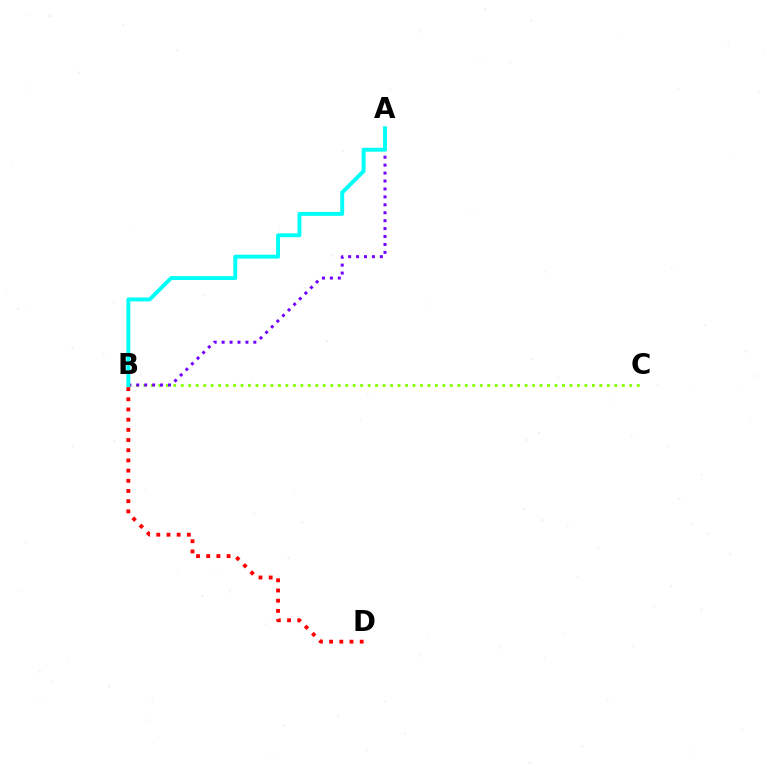{('B', 'C'): [{'color': '#84ff00', 'line_style': 'dotted', 'thickness': 2.03}], ('B', 'D'): [{'color': '#ff0000', 'line_style': 'dotted', 'thickness': 2.77}], ('A', 'B'): [{'color': '#7200ff', 'line_style': 'dotted', 'thickness': 2.15}, {'color': '#00fff6', 'line_style': 'solid', 'thickness': 2.82}]}